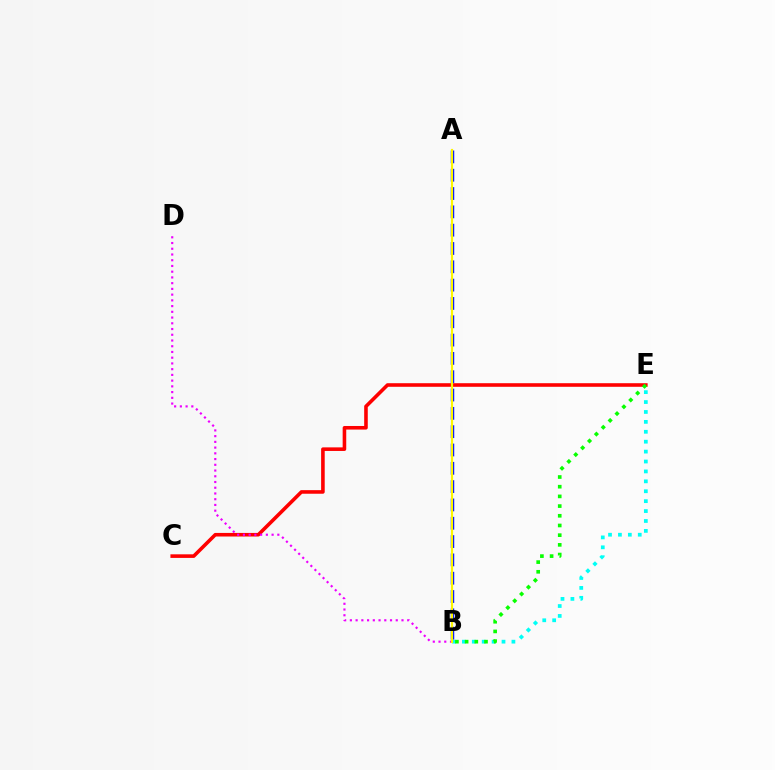{('C', 'E'): [{'color': '#ff0000', 'line_style': 'solid', 'thickness': 2.58}], ('B', 'D'): [{'color': '#ee00ff', 'line_style': 'dotted', 'thickness': 1.56}], ('B', 'E'): [{'color': '#00fff6', 'line_style': 'dotted', 'thickness': 2.69}, {'color': '#08ff00', 'line_style': 'dotted', 'thickness': 2.63}], ('A', 'B'): [{'color': '#0010ff', 'line_style': 'dashed', 'thickness': 2.49}, {'color': '#fcf500', 'line_style': 'solid', 'thickness': 1.57}]}